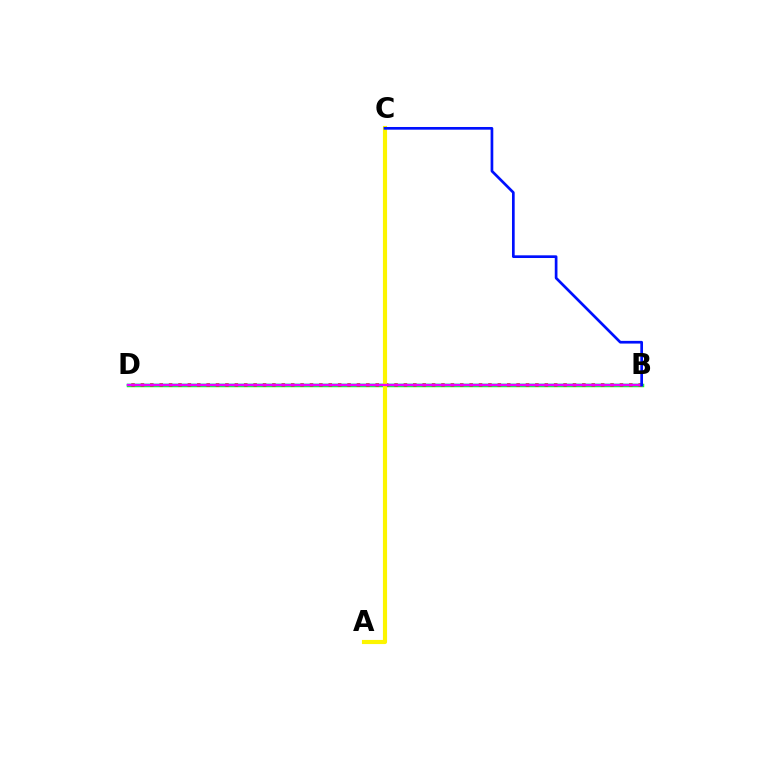{('B', 'D'): [{'color': '#08ff00', 'line_style': 'solid', 'thickness': 2.48}, {'color': '#ff0000', 'line_style': 'dotted', 'thickness': 2.55}, {'color': '#00fff6', 'line_style': 'solid', 'thickness': 1.76}, {'color': '#ee00ff', 'line_style': 'solid', 'thickness': 1.67}], ('A', 'C'): [{'color': '#fcf500', 'line_style': 'solid', 'thickness': 2.97}], ('B', 'C'): [{'color': '#0010ff', 'line_style': 'solid', 'thickness': 1.94}]}